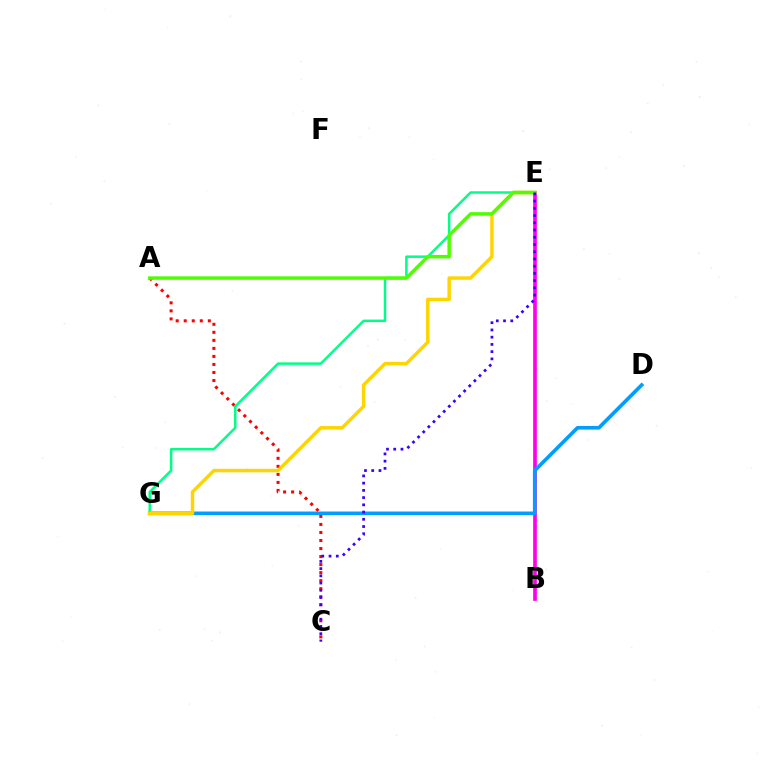{('A', 'C'): [{'color': '#ff0000', 'line_style': 'dotted', 'thickness': 2.18}], ('B', 'E'): [{'color': '#ff00ed', 'line_style': 'solid', 'thickness': 2.66}], ('D', 'G'): [{'color': '#009eff', 'line_style': 'solid', 'thickness': 2.62}], ('E', 'G'): [{'color': '#00ff86', 'line_style': 'solid', 'thickness': 1.79}, {'color': '#ffd500', 'line_style': 'solid', 'thickness': 2.5}], ('A', 'E'): [{'color': '#4fff00', 'line_style': 'solid', 'thickness': 2.51}], ('C', 'E'): [{'color': '#3700ff', 'line_style': 'dotted', 'thickness': 1.96}]}